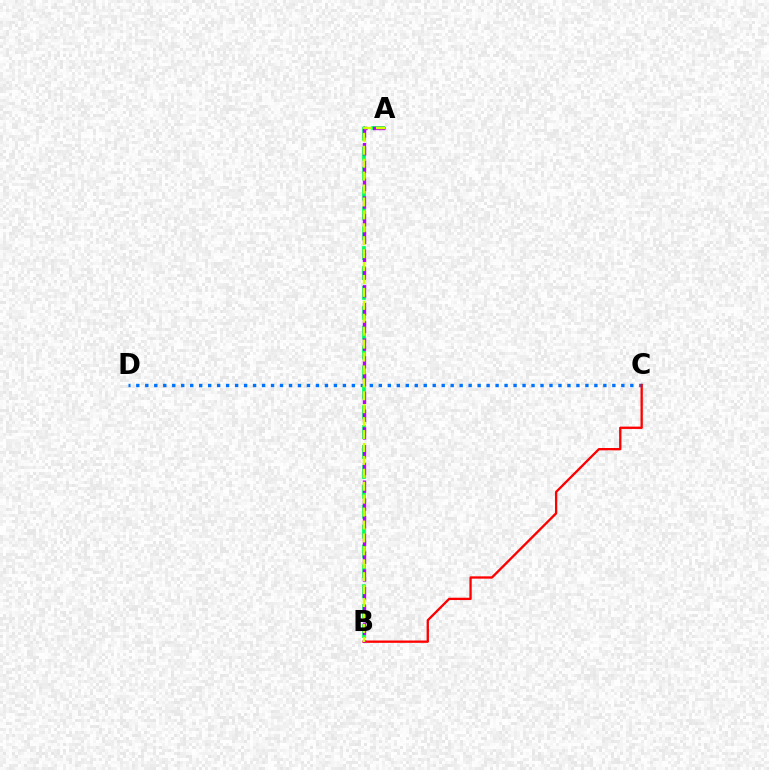{('C', 'D'): [{'color': '#0074ff', 'line_style': 'dotted', 'thickness': 2.44}], ('B', 'C'): [{'color': '#ff0000', 'line_style': 'solid', 'thickness': 1.67}], ('A', 'B'): [{'color': '#00ff5c', 'line_style': 'dashed', 'thickness': 2.7}, {'color': '#b900ff', 'line_style': 'dashed', 'thickness': 2.41}, {'color': '#d1ff00', 'line_style': 'dashed', 'thickness': 1.76}]}